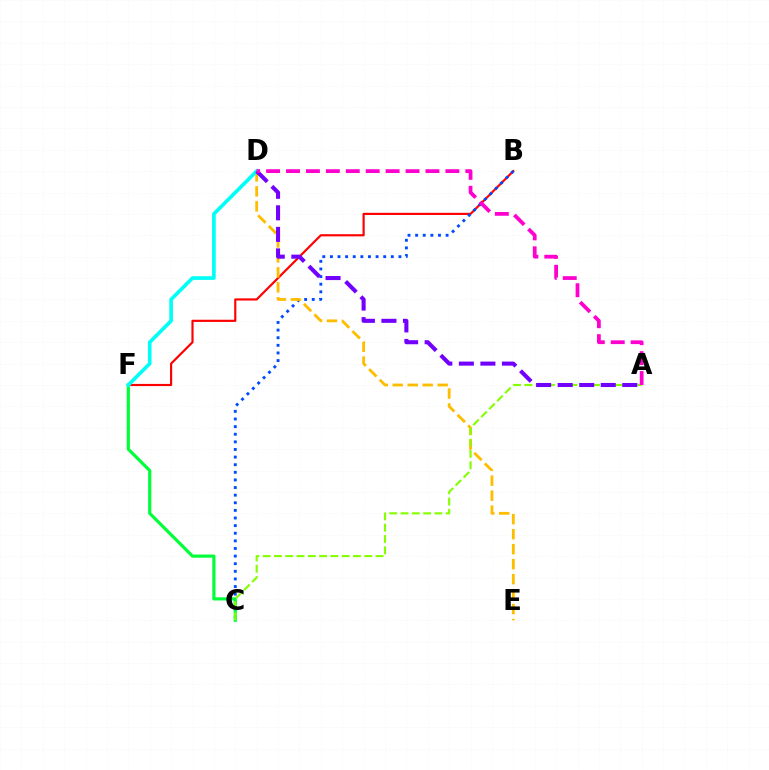{('B', 'F'): [{'color': '#ff0000', 'line_style': 'solid', 'thickness': 1.56}], ('B', 'C'): [{'color': '#004bff', 'line_style': 'dotted', 'thickness': 2.07}], ('D', 'E'): [{'color': '#ffbd00', 'line_style': 'dashed', 'thickness': 2.04}], ('C', 'F'): [{'color': '#00ff39', 'line_style': 'solid', 'thickness': 2.29}], ('A', 'C'): [{'color': '#84ff00', 'line_style': 'dashed', 'thickness': 1.53}], ('D', 'F'): [{'color': '#00fff6', 'line_style': 'solid', 'thickness': 2.64}], ('A', 'D'): [{'color': '#7200ff', 'line_style': 'dashed', 'thickness': 2.93}, {'color': '#ff00cf', 'line_style': 'dashed', 'thickness': 2.71}]}